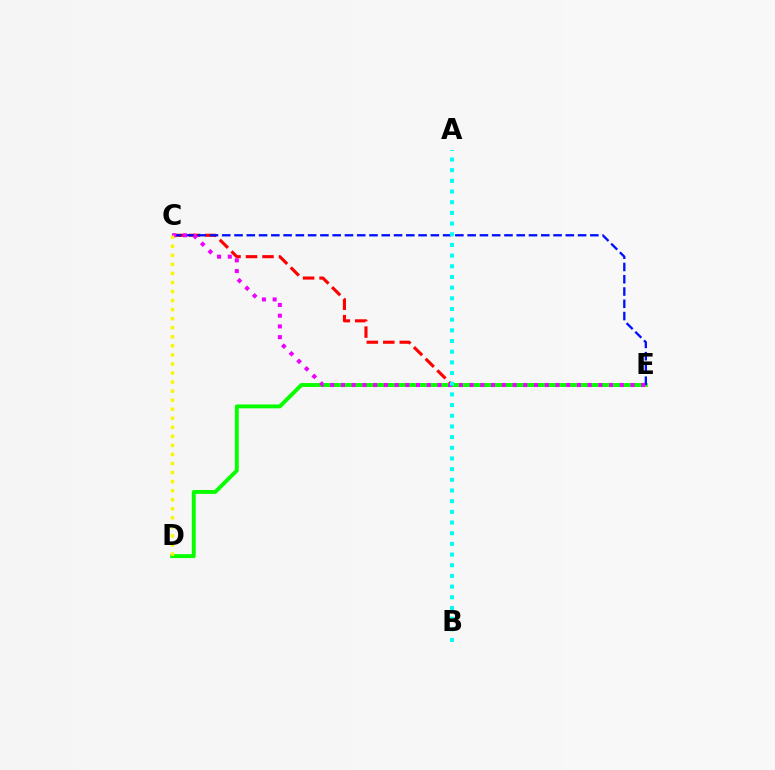{('C', 'E'): [{'color': '#ff0000', 'line_style': 'dashed', 'thickness': 2.24}, {'color': '#0010ff', 'line_style': 'dashed', 'thickness': 1.67}, {'color': '#ee00ff', 'line_style': 'dotted', 'thickness': 2.91}], ('D', 'E'): [{'color': '#08ff00', 'line_style': 'solid', 'thickness': 2.81}], ('C', 'D'): [{'color': '#fcf500', 'line_style': 'dotted', 'thickness': 2.46}], ('A', 'B'): [{'color': '#00fff6', 'line_style': 'dotted', 'thickness': 2.9}]}